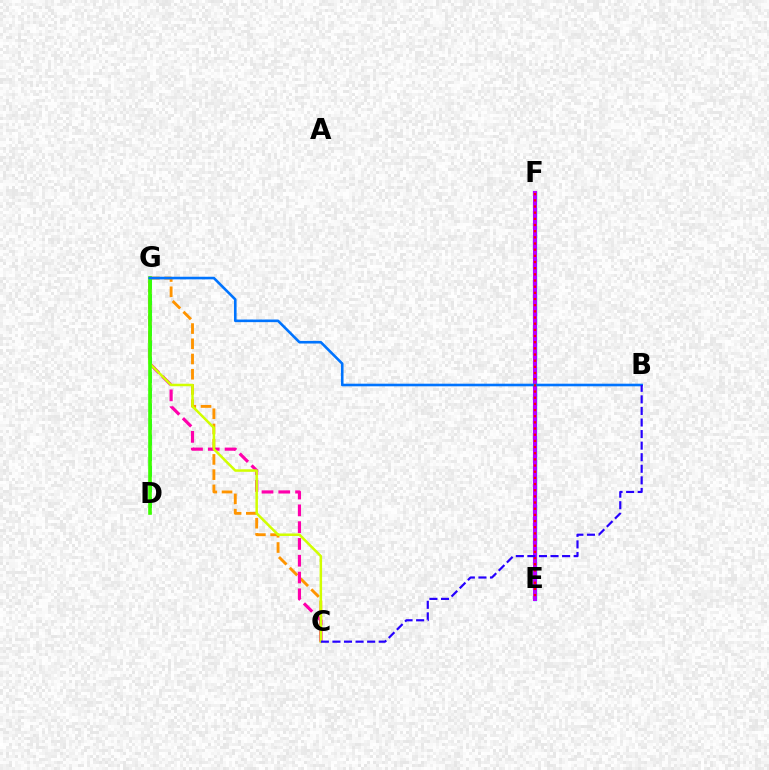{('E', 'F'): [{'color': '#00fff6', 'line_style': 'solid', 'thickness': 2.46}, {'color': '#b900ff', 'line_style': 'solid', 'thickness': 2.96}, {'color': '#ff0000', 'line_style': 'dotted', 'thickness': 1.68}], ('C', 'G'): [{'color': '#ff9400', 'line_style': 'dashed', 'thickness': 2.07}, {'color': '#ff00ac', 'line_style': 'dashed', 'thickness': 2.28}, {'color': '#d1ff00', 'line_style': 'solid', 'thickness': 1.81}], ('D', 'G'): [{'color': '#00ff5c', 'line_style': 'dashed', 'thickness': 2.12}, {'color': '#3dff00', 'line_style': 'solid', 'thickness': 2.61}], ('B', 'G'): [{'color': '#0074ff', 'line_style': 'solid', 'thickness': 1.88}], ('B', 'C'): [{'color': '#2500ff', 'line_style': 'dashed', 'thickness': 1.57}]}